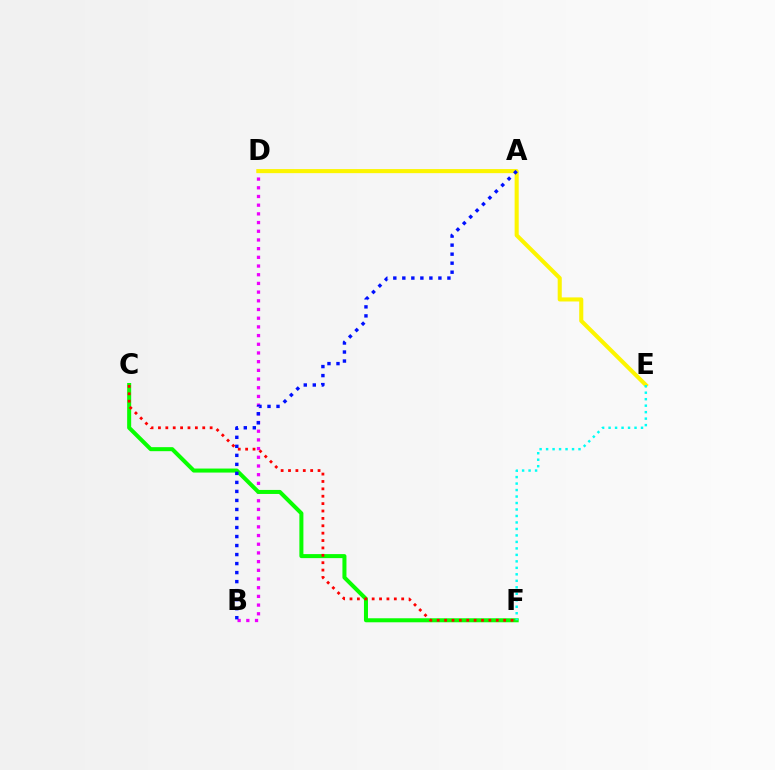{('B', 'D'): [{'color': '#ee00ff', 'line_style': 'dotted', 'thickness': 2.36}], ('C', 'F'): [{'color': '#08ff00', 'line_style': 'solid', 'thickness': 2.9}, {'color': '#ff0000', 'line_style': 'dotted', 'thickness': 2.01}], ('D', 'E'): [{'color': '#fcf500', 'line_style': 'solid', 'thickness': 2.93}], ('E', 'F'): [{'color': '#00fff6', 'line_style': 'dotted', 'thickness': 1.76}], ('A', 'B'): [{'color': '#0010ff', 'line_style': 'dotted', 'thickness': 2.45}]}